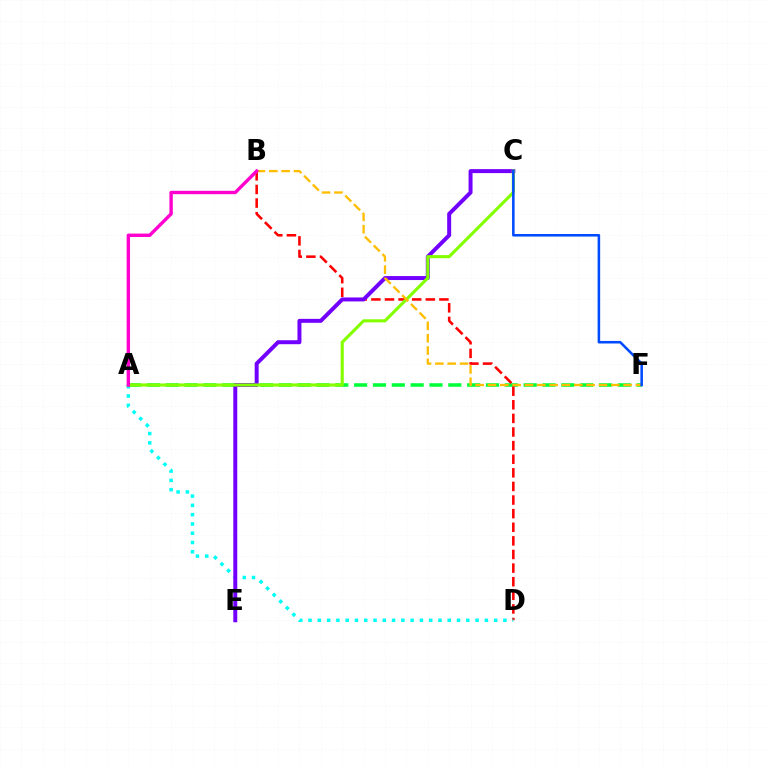{('A', 'F'): [{'color': '#00ff39', 'line_style': 'dashed', 'thickness': 2.56}], ('B', 'D'): [{'color': '#ff0000', 'line_style': 'dashed', 'thickness': 1.85}], ('A', 'D'): [{'color': '#00fff6', 'line_style': 'dotted', 'thickness': 2.52}], ('C', 'E'): [{'color': '#7200ff', 'line_style': 'solid', 'thickness': 2.86}], ('A', 'C'): [{'color': '#84ff00', 'line_style': 'solid', 'thickness': 2.23}], ('B', 'F'): [{'color': '#ffbd00', 'line_style': 'dashed', 'thickness': 1.68}], ('C', 'F'): [{'color': '#004bff', 'line_style': 'solid', 'thickness': 1.83}], ('A', 'B'): [{'color': '#ff00cf', 'line_style': 'solid', 'thickness': 2.44}]}